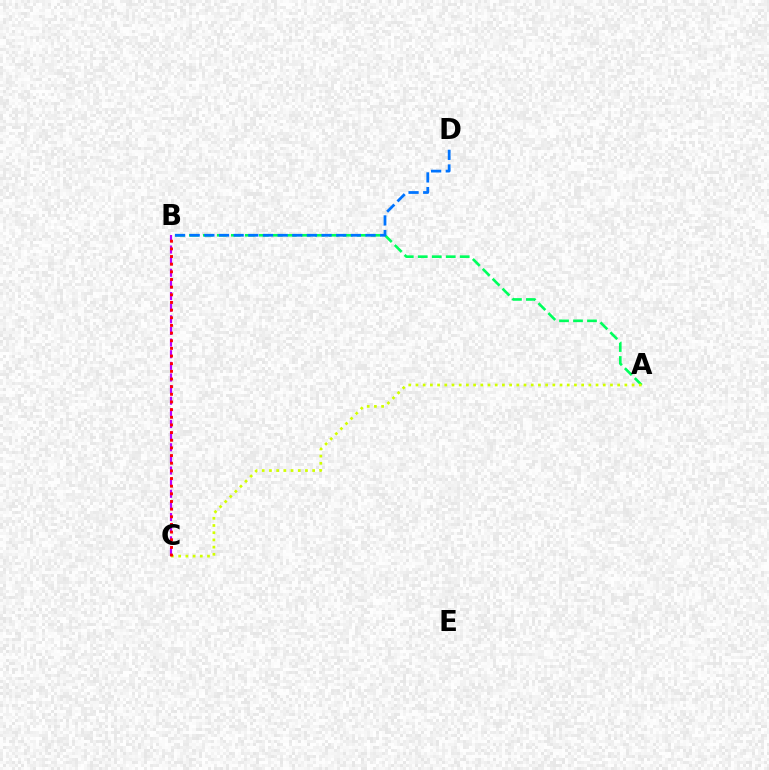{('A', 'B'): [{'color': '#00ff5c', 'line_style': 'dashed', 'thickness': 1.9}], ('A', 'C'): [{'color': '#d1ff00', 'line_style': 'dotted', 'thickness': 1.96}], ('B', 'C'): [{'color': '#b900ff', 'line_style': 'dashed', 'thickness': 1.58}, {'color': '#ff0000', 'line_style': 'dotted', 'thickness': 2.08}], ('B', 'D'): [{'color': '#0074ff', 'line_style': 'dashed', 'thickness': 1.99}]}